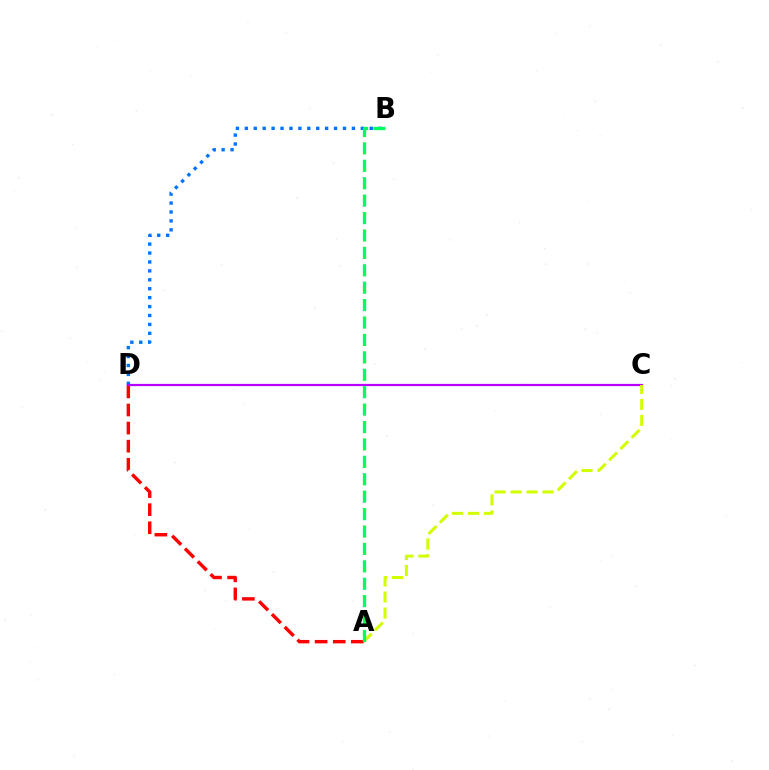{('A', 'D'): [{'color': '#ff0000', 'line_style': 'dashed', 'thickness': 2.46}], ('B', 'D'): [{'color': '#0074ff', 'line_style': 'dotted', 'thickness': 2.42}], ('C', 'D'): [{'color': '#b900ff', 'line_style': 'solid', 'thickness': 1.61}], ('A', 'C'): [{'color': '#d1ff00', 'line_style': 'dashed', 'thickness': 2.17}], ('A', 'B'): [{'color': '#00ff5c', 'line_style': 'dashed', 'thickness': 2.37}]}